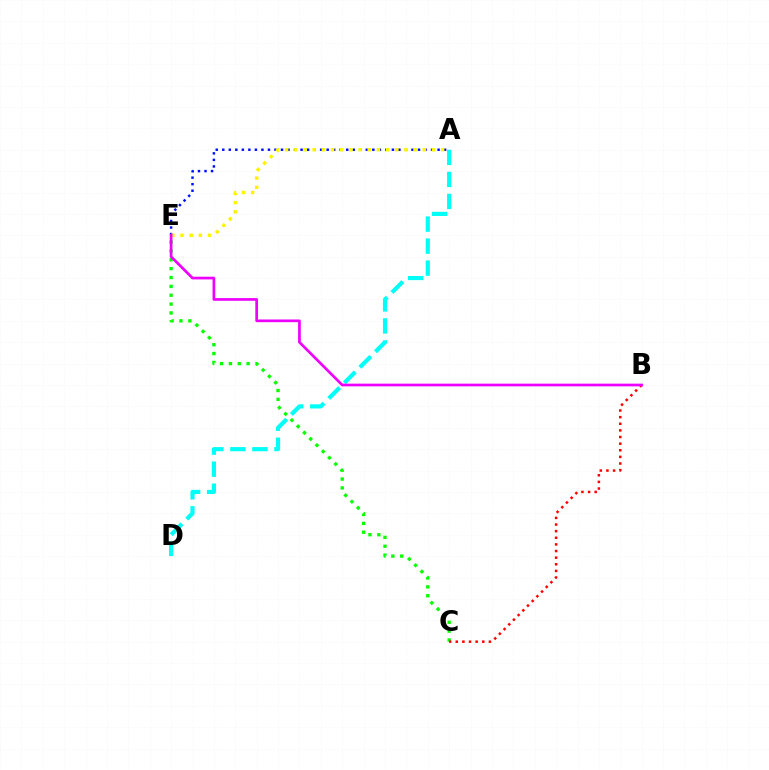{('A', 'D'): [{'color': '#00fff6', 'line_style': 'dashed', 'thickness': 2.99}], ('C', 'E'): [{'color': '#08ff00', 'line_style': 'dotted', 'thickness': 2.41}], ('A', 'E'): [{'color': '#0010ff', 'line_style': 'dotted', 'thickness': 1.77}, {'color': '#fcf500', 'line_style': 'dotted', 'thickness': 2.49}], ('B', 'C'): [{'color': '#ff0000', 'line_style': 'dotted', 'thickness': 1.8}], ('B', 'E'): [{'color': '#ee00ff', 'line_style': 'solid', 'thickness': 1.95}]}